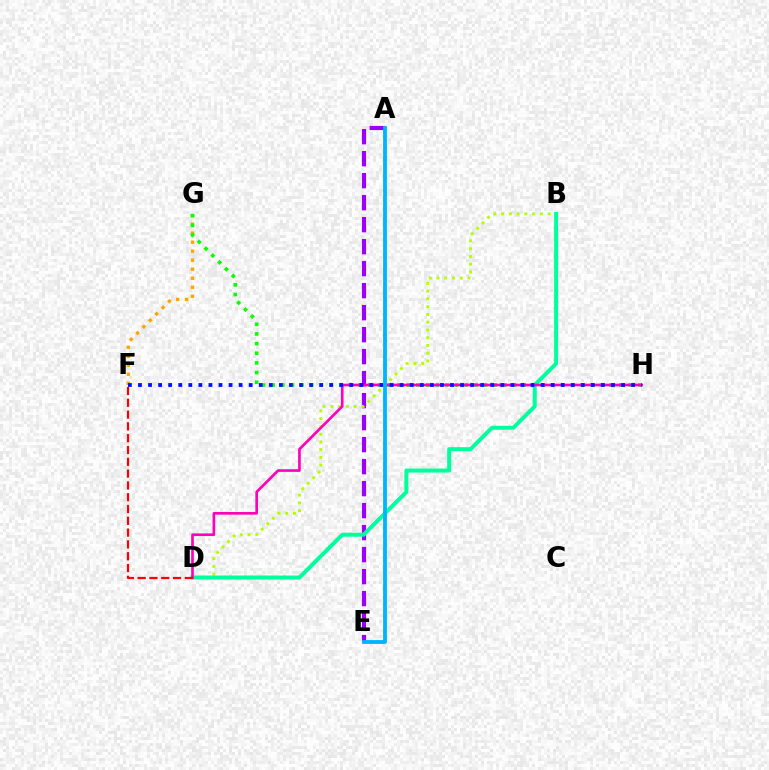{('F', 'G'): [{'color': '#ffa500', 'line_style': 'dotted', 'thickness': 2.45}], ('A', 'E'): [{'color': '#9b00ff', 'line_style': 'dashed', 'thickness': 2.99}, {'color': '#00b5ff', 'line_style': 'solid', 'thickness': 2.75}], ('G', 'H'): [{'color': '#08ff00', 'line_style': 'dotted', 'thickness': 2.62}], ('B', 'D'): [{'color': '#b3ff00', 'line_style': 'dotted', 'thickness': 2.11}, {'color': '#00ff9d', 'line_style': 'solid', 'thickness': 2.87}], ('D', 'H'): [{'color': '#ff00bd', 'line_style': 'solid', 'thickness': 1.91}], ('D', 'F'): [{'color': '#ff0000', 'line_style': 'dashed', 'thickness': 1.6}], ('F', 'H'): [{'color': '#0010ff', 'line_style': 'dotted', 'thickness': 2.73}]}